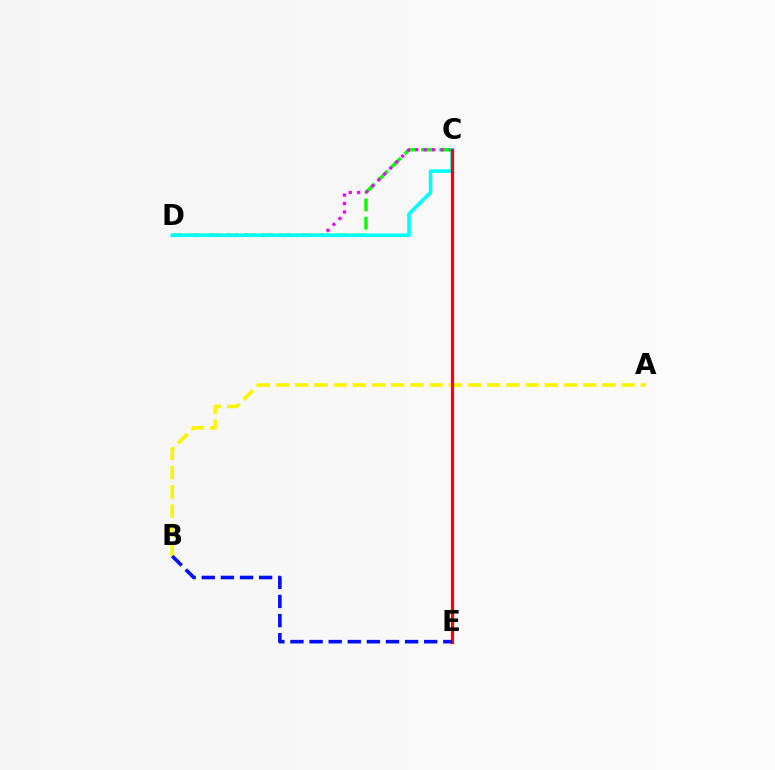{('C', 'D'): [{'color': '#08ff00', 'line_style': 'dashed', 'thickness': 2.49}, {'color': '#ee00ff', 'line_style': 'dotted', 'thickness': 2.29}, {'color': '#00fff6', 'line_style': 'solid', 'thickness': 2.61}], ('A', 'B'): [{'color': '#fcf500', 'line_style': 'dashed', 'thickness': 2.61}], ('C', 'E'): [{'color': '#ff0000', 'line_style': 'solid', 'thickness': 2.28}], ('B', 'E'): [{'color': '#0010ff', 'line_style': 'dashed', 'thickness': 2.6}]}